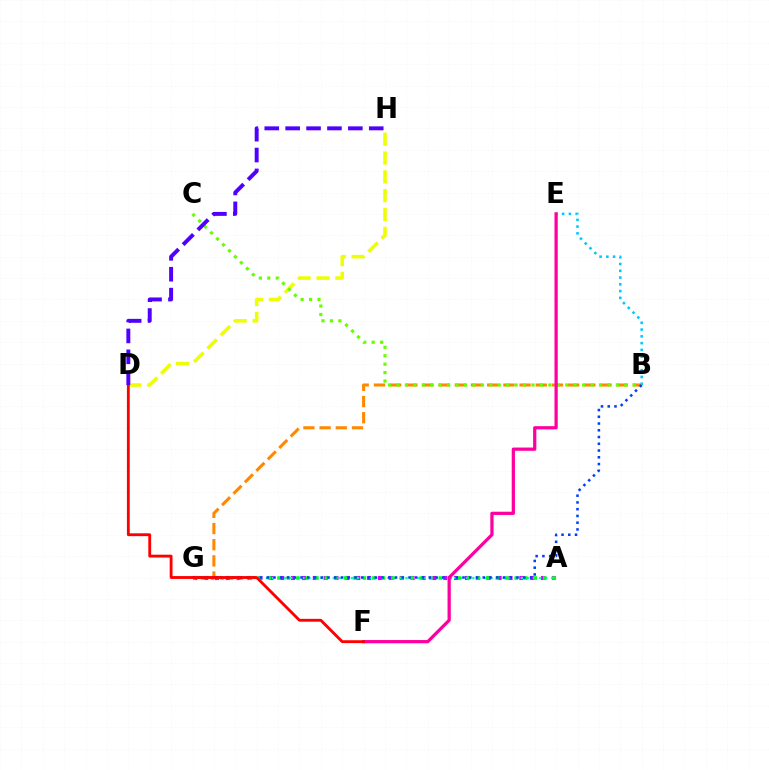{('A', 'G'): [{'color': '#d600ff', 'line_style': 'dotted', 'thickness': 2.95}, {'color': '#00ffaf', 'line_style': 'dotted', 'thickness': 1.65}, {'color': '#00ff27', 'line_style': 'dotted', 'thickness': 2.58}], ('D', 'H'): [{'color': '#eeff00', 'line_style': 'dashed', 'thickness': 2.56}, {'color': '#4f00ff', 'line_style': 'dashed', 'thickness': 2.84}], ('B', 'E'): [{'color': '#00c7ff', 'line_style': 'dotted', 'thickness': 1.84}], ('B', 'G'): [{'color': '#ff8800', 'line_style': 'dashed', 'thickness': 2.2}, {'color': '#003fff', 'line_style': 'dotted', 'thickness': 1.83}], ('B', 'C'): [{'color': '#66ff00', 'line_style': 'dotted', 'thickness': 2.29}], ('E', 'F'): [{'color': '#ff00a0', 'line_style': 'solid', 'thickness': 2.34}], ('D', 'F'): [{'color': '#ff0000', 'line_style': 'solid', 'thickness': 2.05}]}